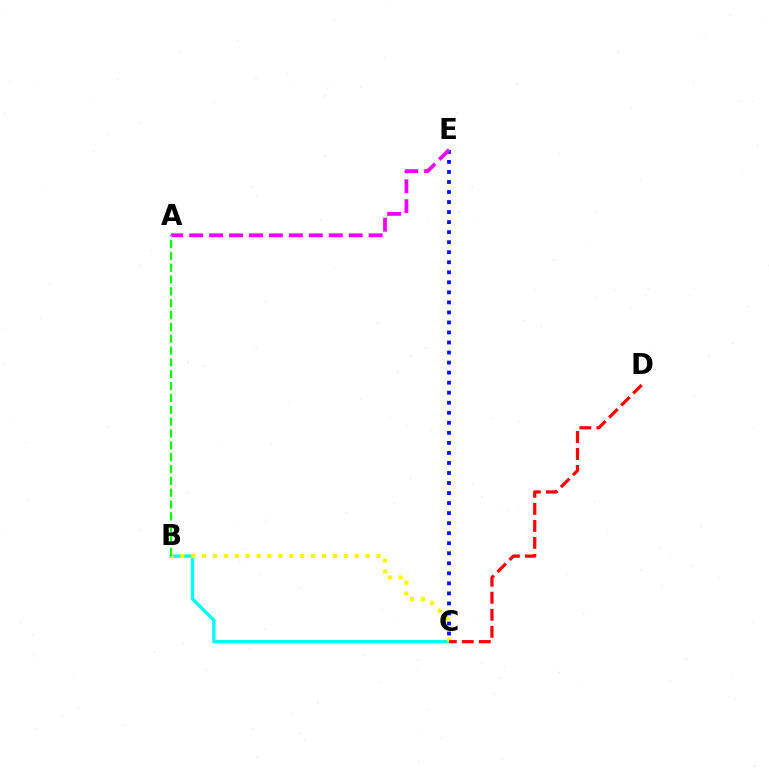{('B', 'C'): [{'color': '#00fff6', 'line_style': 'solid', 'thickness': 2.39}, {'color': '#fcf500', 'line_style': 'dotted', 'thickness': 2.96}], ('C', 'E'): [{'color': '#0010ff', 'line_style': 'dotted', 'thickness': 2.73}], ('A', 'E'): [{'color': '#ee00ff', 'line_style': 'dashed', 'thickness': 2.71}], ('C', 'D'): [{'color': '#ff0000', 'line_style': 'dashed', 'thickness': 2.31}], ('A', 'B'): [{'color': '#08ff00', 'line_style': 'dashed', 'thickness': 1.61}]}